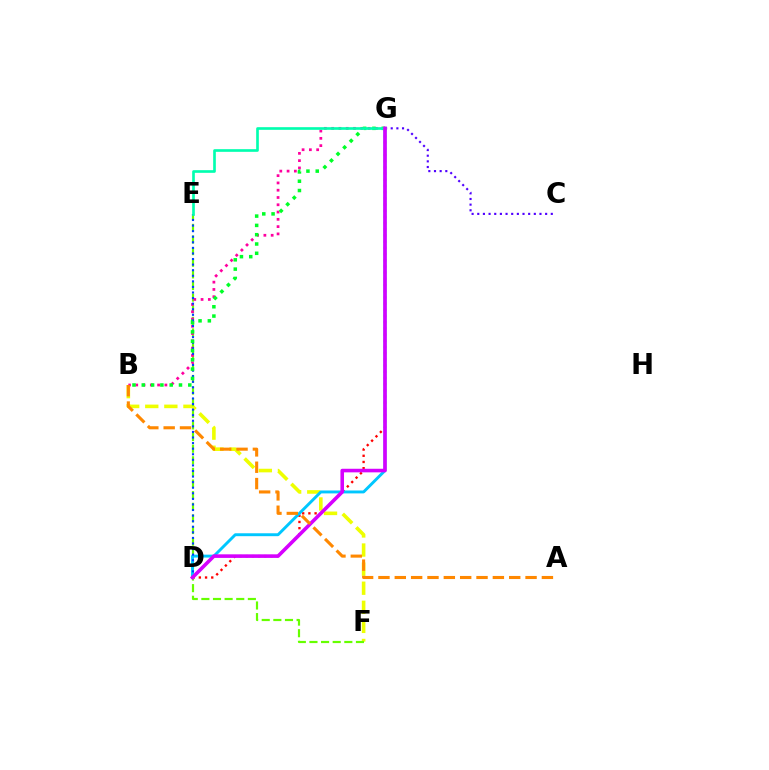{('D', 'G'): [{'color': '#ff0000', 'line_style': 'dotted', 'thickness': 1.68}, {'color': '#00c7ff', 'line_style': 'solid', 'thickness': 2.1}, {'color': '#d600ff', 'line_style': 'solid', 'thickness': 2.58}], ('B', 'F'): [{'color': '#eeff00', 'line_style': 'dashed', 'thickness': 2.59}], ('E', 'F'): [{'color': '#66ff00', 'line_style': 'dashed', 'thickness': 1.58}], ('C', 'G'): [{'color': '#4f00ff', 'line_style': 'dotted', 'thickness': 1.54}], ('B', 'G'): [{'color': '#ff00a0', 'line_style': 'dotted', 'thickness': 1.98}, {'color': '#00ff27', 'line_style': 'dotted', 'thickness': 2.53}], ('D', 'E'): [{'color': '#003fff', 'line_style': 'dotted', 'thickness': 1.52}], ('E', 'G'): [{'color': '#00ffaf', 'line_style': 'solid', 'thickness': 1.91}], ('A', 'B'): [{'color': '#ff8800', 'line_style': 'dashed', 'thickness': 2.22}]}